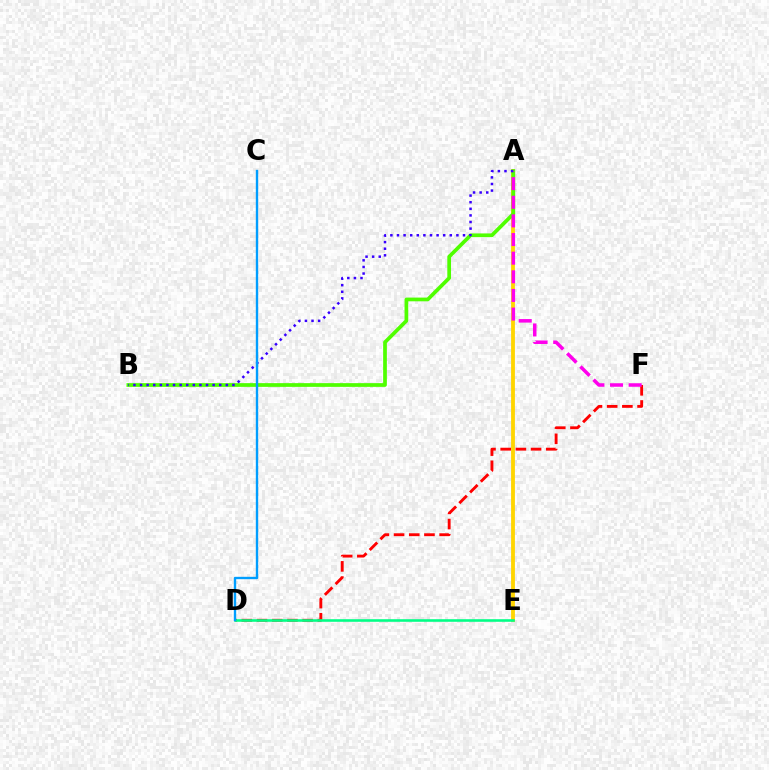{('A', 'E'): [{'color': '#ffd500', 'line_style': 'solid', 'thickness': 2.75}], ('A', 'B'): [{'color': '#4fff00', 'line_style': 'solid', 'thickness': 2.68}, {'color': '#3700ff', 'line_style': 'dotted', 'thickness': 1.79}], ('D', 'F'): [{'color': '#ff0000', 'line_style': 'dashed', 'thickness': 2.06}], ('A', 'F'): [{'color': '#ff00ed', 'line_style': 'dashed', 'thickness': 2.53}], ('D', 'E'): [{'color': '#00ff86', 'line_style': 'solid', 'thickness': 1.86}], ('C', 'D'): [{'color': '#009eff', 'line_style': 'solid', 'thickness': 1.7}]}